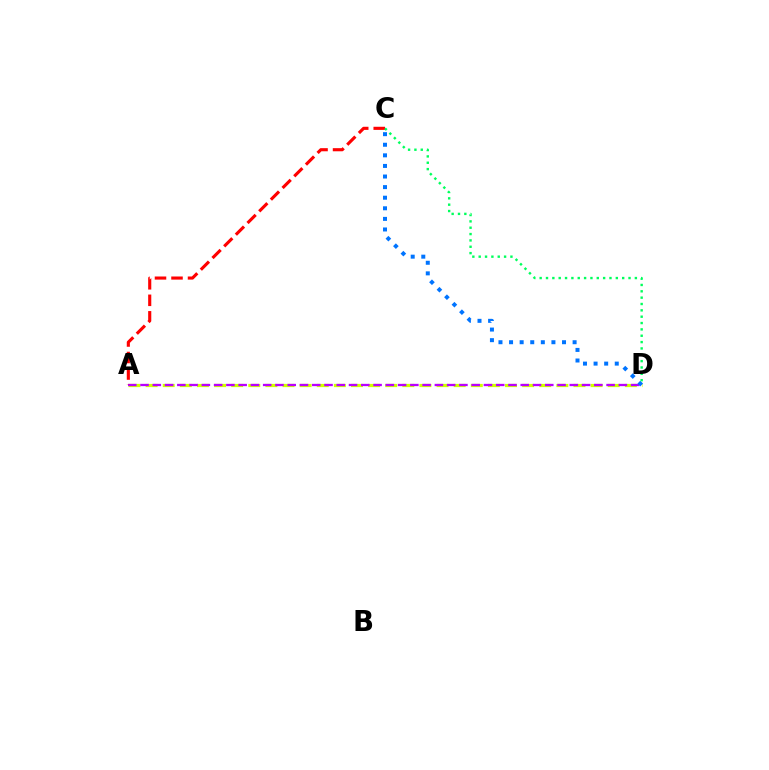{('A', 'D'): [{'color': '#d1ff00', 'line_style': 'dashed', 'thickness': 2.33}, {'color': '#b900ff', 'line_style': 'dashed', 'thickness': 1.67}], ('A', 'C'): [{'color': '#ff0000', 'line_style': 'dashed', 'thickness': 2.24}], ('C', 'D'): [{'color': '#0074ff', 'line_style': 'dotted', 'thickness': 2.88}, {'color': '#00ff5c', 'line_style': 'dotted', 'thickness': 1.72}]}